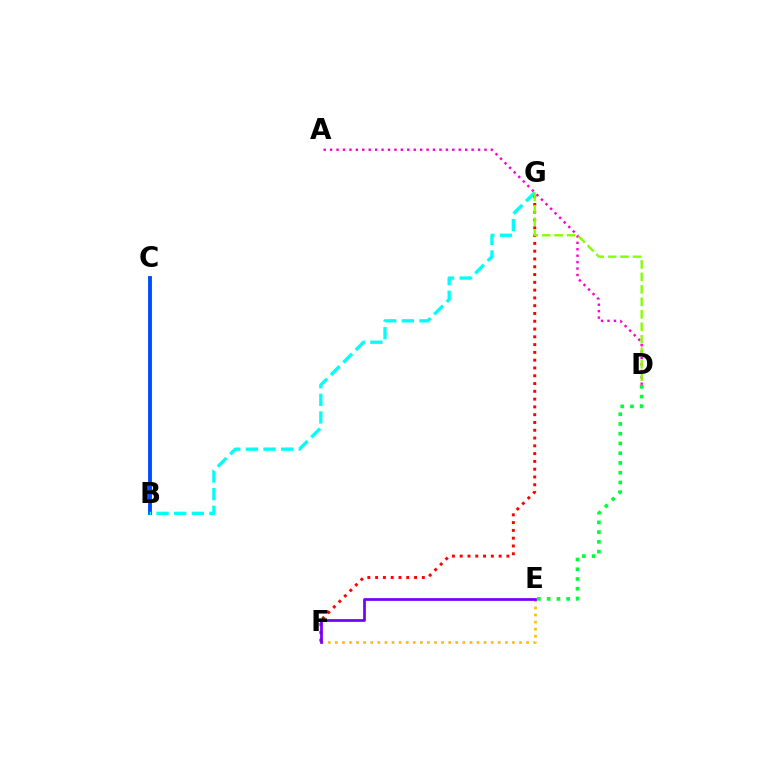{('A', 'D'): [{'color': '#ff00cf', 'line_style': 'dotted', 'thickness': 1.75}], ('B', 'C'): [{'color': '#004bff', 'line_style': 'solid', 'thickness': 2.78}], ('B', 'G'): [{'color': '#00fff6', 'line_style': 'dashed', 'thickness': 2.39}], ('F', 'G'): [{'color': '#ff0000', 'line_style': 'dotted', 'thickness': 2.12}], ('E', 'F'): [{'color': '#ffbd00', 'line_style': 'dotted', 'thickness': 1.92}, {'color': '#7200ff', 'line_style': 'solid', 'thickness': 1.96}], ('D', 'G'): [{'color': '#84ff00', 'line_style': 'dashed', 'thickness': 1.69}], ('D', 'E'): [{'color': '#00ff39', 'line_style': 'dotted', 'thickness': 2.65}]}